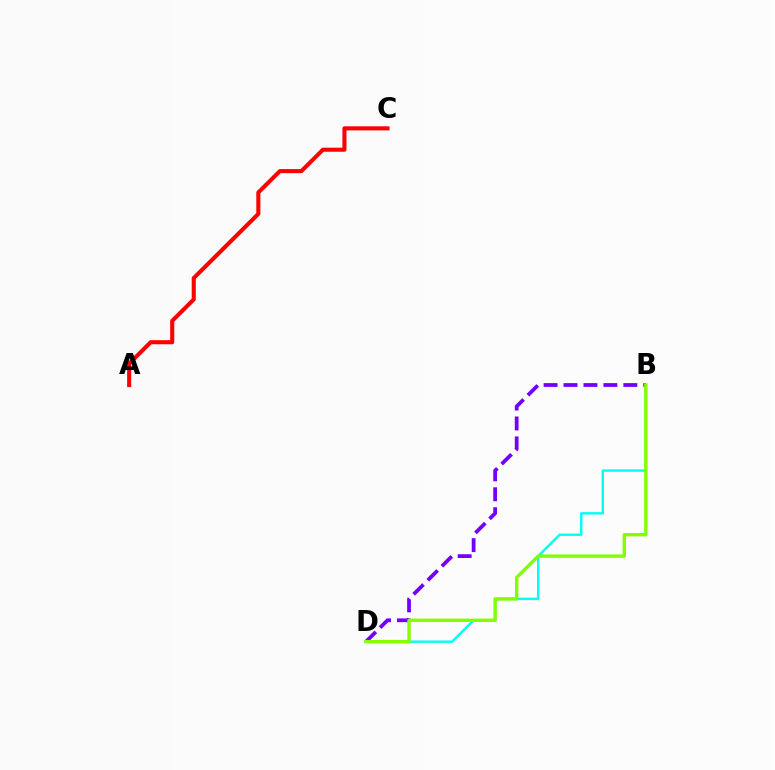{('B', 'D'): [{'color': '#00fff6', 'line_style': 'solid', 'thickness': 1.73}, {'color': '#7200ff', 'line_style': 'dashed', 'thickness': 2.71}, {'color': '#84ff00', 'line_style': 'solid', 'thickness': 2.45}], ('A', 'C'): [{'color': '#ff0000', 'line_style': 'solid', 'thickness': 2.93}]}